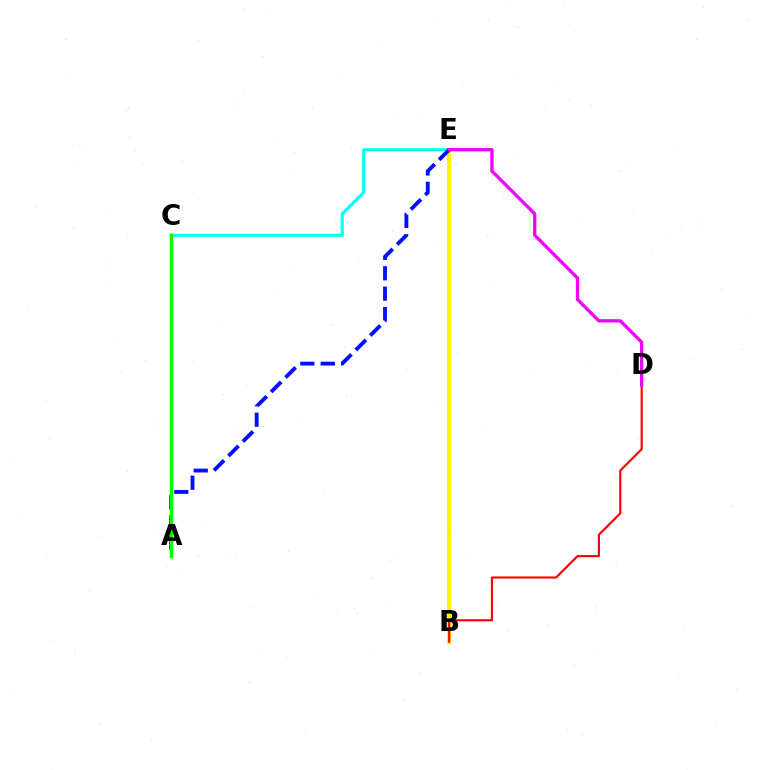{('B', 'E'): [{'color': '#fcf500', 'line_style': 'solid', 'thickness': 2.95}], ('C', 'E'): [{'color': '#00fff6', 'line_style': 'solid', 'thickness': 2.23}], ('B', 'D'): [{'color': '#ff0000', 'line_style': 'solid', 'thickness': 1.54}], ('A', 'E'): [{'color': '#0010ff', 'line_style': 'dashed', 'thickness': 2.77}], ('D', 'E'): [{'color': '#ee00ff', 'line_style': 'solid', 'thickness': 2.36}], ('A', 'C'): [{'color': '#08ff00', 'line_style': 'solid', 'thickness': 2.49}]}